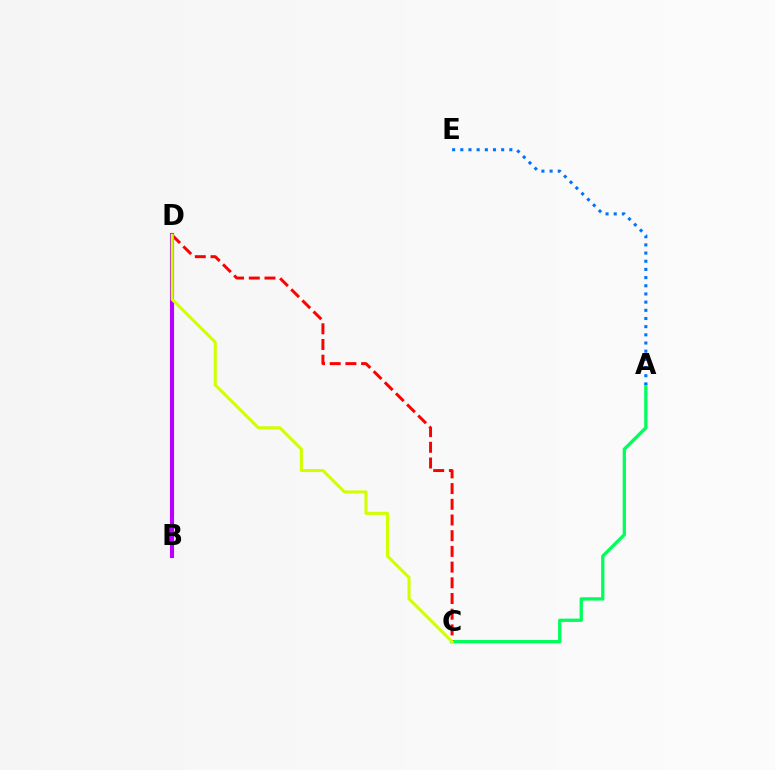{('A', 'C'): [{'color': '#00ff5c', 'line_style': 'solid', 'thickness': 2.37}], ('A', 'E'): [{'color': '#0074ff', 'line_style': 'dotted', 'thickness': 2.22}], ('C', 'D'): [{'color': '#ff0000', 'line_style': 'dashed', 'thickness': 2.13}, {'color': '#d1ff00', 'line_style': 'solid', 'thickness': 2.19}], ('B', 'D'): [{'color': '#b900ff', 'line_style': 'solid', 'thickness': 2.96}]}